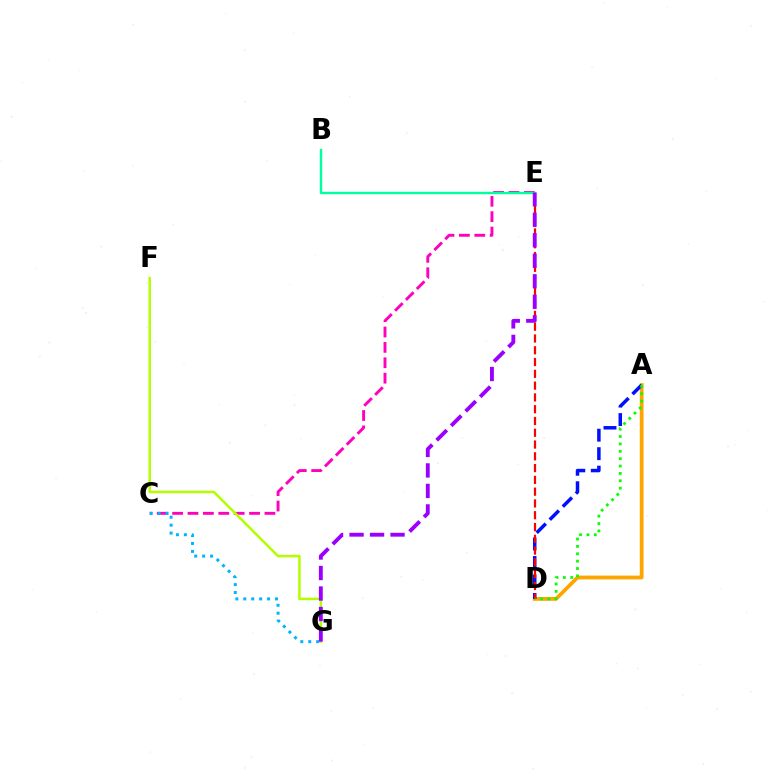{('C', 'E'): [{'color': '#ff00bd', 'line_style': 'dashed', 'thickness': 2.09}], ('F', 'G'): [{'color': '#b3ff00', 'line_style': 'solid', 'thickness': 1.82}], ('C', 'G'): [{'color': '#00b5ff', 'line_style': 'dotted', 'thickness': 2.16}], ('A', 'D'): [{'color': '#ffa500', 'line_style': 'solid', 'thickness': 2.71}, {'color': '#0010ff', 'line_style': 'dashed', 'thickness': 2.51}, {'color': '#08ff00', 'line_style': 'dotted', 'thickness': 2.0}], ('B', 'E'): [{'color': '#00ff9d', 'line_style': 'solid', 'thickness': 1.72}], ('D', 'E'): [{'color': '#ff0000', 'line_style': 'dashed', 'thickness': 1.6}], ('E', 'G'): [{'color': '#9b00ff', 'line_style': 'dashed', 'thickness': 2.78}]}